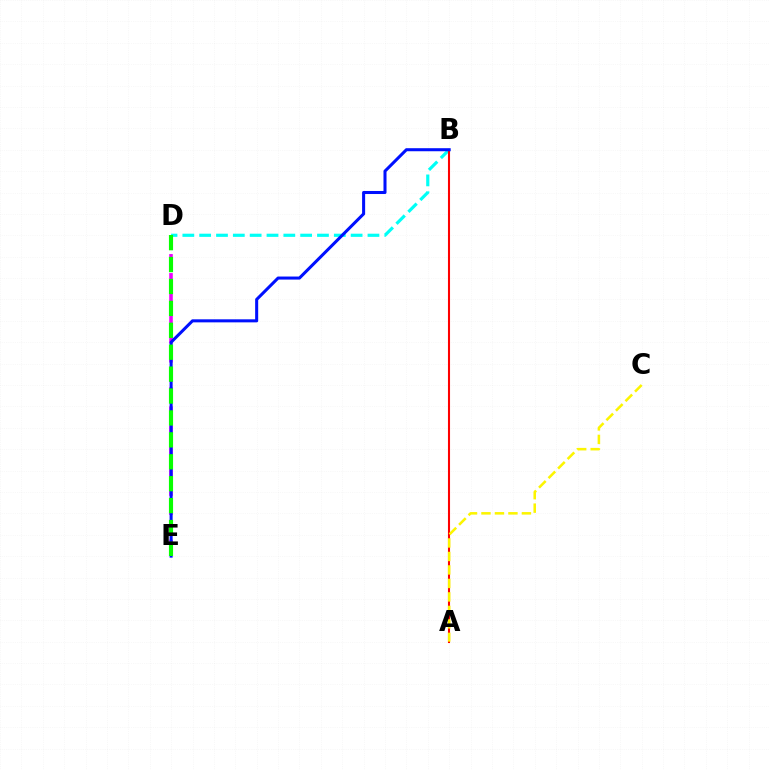{('D', 'E'): [{'color': '#ee00ff', 'line_style': 'dashed', 'thickness': 2.59}, {'color': '#08ff00', 'line_style': 'dashed', 'thickness': 2.98}], ('B', 'D'): [{'color': '#00fff6', 'line_style': 'dashed', 'thickness': 2.29}], ('A', 'B'): [{'color': '#ff0000', 'line_style': 'solid', 'thickness': 1.5}], ('A', 'C'): [{'color': '#fcf500', 'line_style': 'dashed', 'thickness': 1.83}], ('B', 'E'): [{'color': '#0010ff', 'line_style': 'solid', 'thickness': 2.19}]}